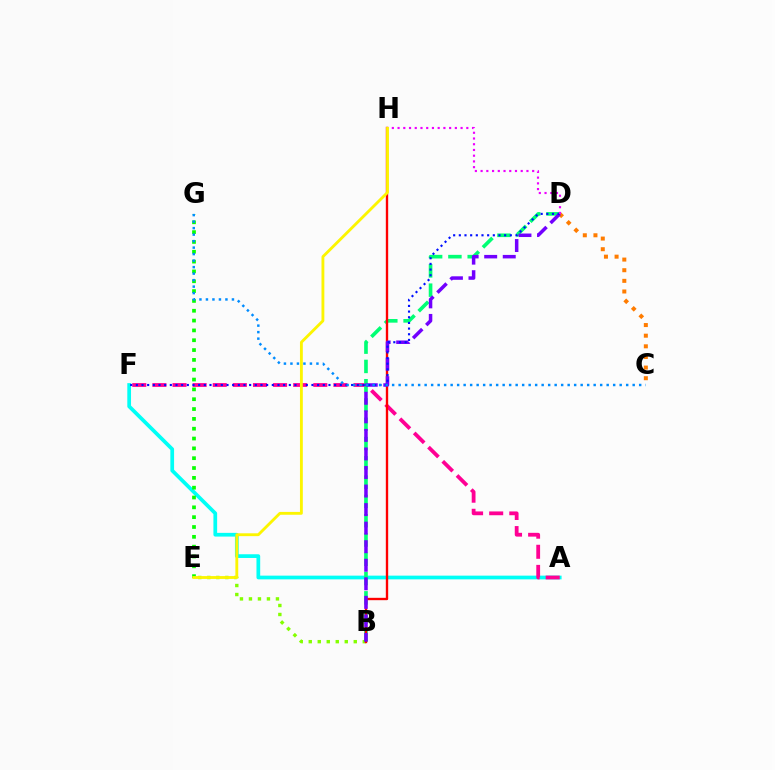{('B', 'E'): [{'color': '#84ff00', 'line_style': 'dotted', 'thickness': 2.45}], ('A', 'F'): [{'color': '#00fff6', 'line_style': 'solid', 'thickness': 2.68}, {'color': '#ff0094', 'line_style': 'dashed', 'thickness': 2.73}], ('B', 'D'): [{'color': '#00ff74', 'line_style': 'dashed', 'thickness': 2.62}, {'color': '#7200ff', 'line_style': 'dashed', 'thickness': 2.52}], ('C', 'D'): [{'color': '#ff7c00', 'line_style': 'dotted', 'thickness': 2.89}], ('B', 'H'): [{'color': '#ff0000', 'line_style': 'solid', 'thickness': 1.7}], ('D', 'F'): [{'color': '#0010ff', 'line_style': 'dotted', 'thickness': 1.54}], ('E', 'G'): [{'color': '#08ff00', 'line_style': 'dotted', 'thickness': 2.67}], ('C', 'G'): [{'color': '#008cff', 'line_style': 'dotted', 'thickness': 1.77}], ('D', 'H'): [{'color': '#ee00ff', 'line_style': 'dotted', 'thickness': 1.56}], ('E', 'H'): [{'color': '#fcf500', 'line_style': 'solid', 'thickness': 2.05}]}